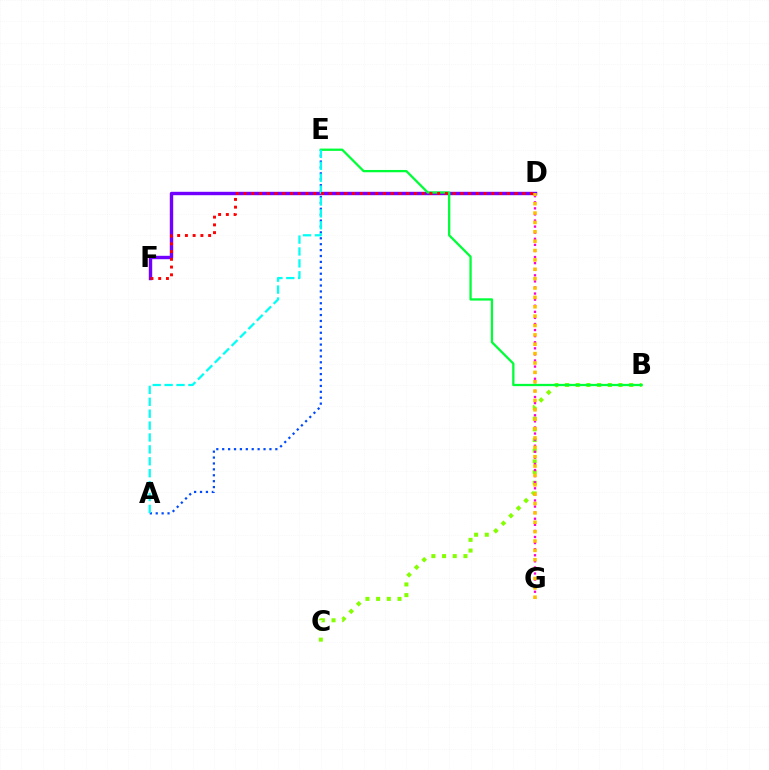{('B', 'C'): [{'color': '#84ff00', 'line_style': 'dotted', 'thickness': 2.9}], ('A', 'E'): [{'color': '#004bff', 'line_style': 'dotted', 'thickness': 1.6}, {'color': '#00fff6', 'line_style': 'dashed', 'thickness': 1.62}], ('D', 'F'): [{'color': '#7200ff', 'line_style': 'solid', 'thickness': 2.45}, {'color': '#ff0000', 'line_style': 'dotted', 'thickness': 2.1}], ('D', 'G'): [{'color': '#ff00cf', 'line_style': 'dotted', 'thickness': 1.65}, {'color': '#ffbd00', 'line_style': 'dotted', 'thickness': 2.55}], ('B', 'E'): [{'color': '#00ff39', 'line_style': 'solid', 'thickness': 1.65}]}